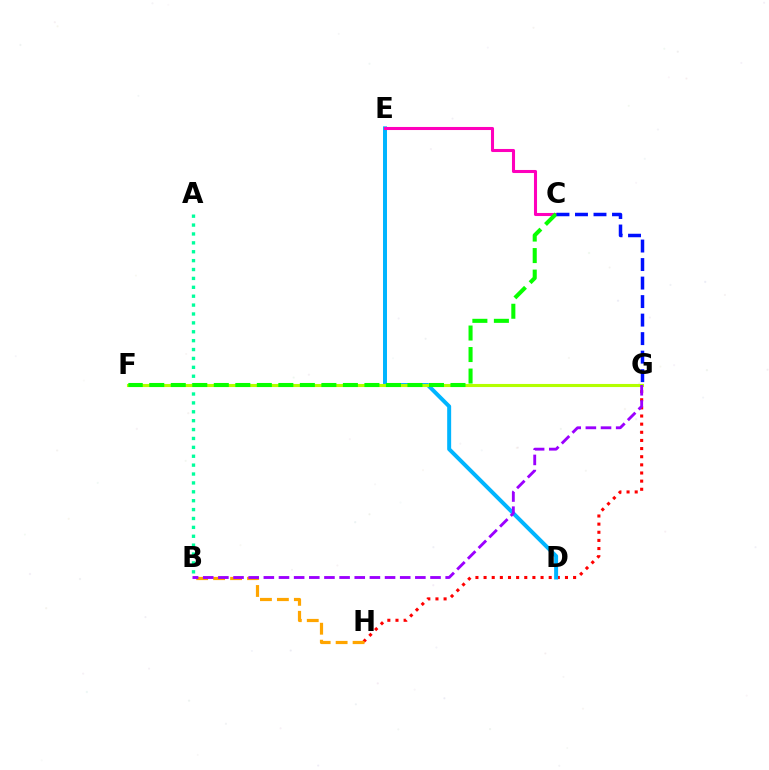{('A', 'B'): [{'color': '#00ff9d', 'line_style': 'dotted', 'thickness': 2.42}], ('G', 'H'): [{'color': '#ff0000', 'line_style': 'dotted', 'thickness': 2.21}], ('D', 'E'): [{'color': '#00b5ff', 'line_style': 'solid', 'thickness': 2.86}], ('F', 'G'): [{'color': '#b3ff00', 'line_style': 'solid', 'thickness': 2.23}], ('B', 'H'): [{'color': '#ffa500', 'line_style': 'dashed', 'thickness': 2.3}], ('C', 'E'): [{'color': '#ff00bd', 'line_style': 'solid', 'thickness': 2.2}], ('C', 'F'): [{'color': '#08ff00', 'line_style': 'dashed', 'thickness': 2.92}], ('B', 'G'): [{'color': '#9b00ff', 'line_style': 'dashed', 'thickness': 2.06}], ('C', 'G'): [{'color': '#0010ff', 'line_style': 'dashed', 'thickness': 2.52}]}